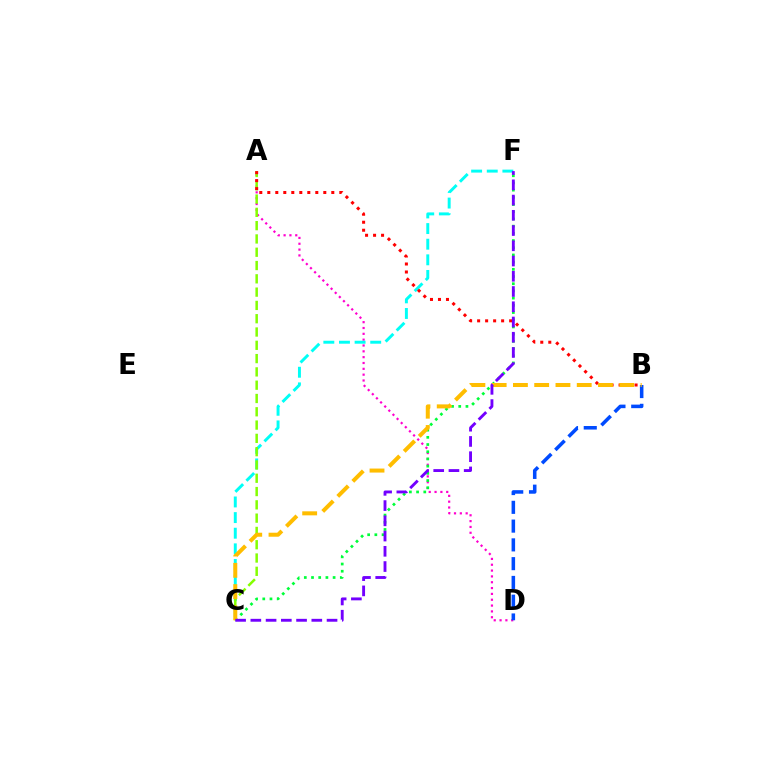{('A', 'D'): [{'color': '#ff00cf', 'line_style': 'dotted', 'thickness': 1.58}], ('C', 'F'): [{'color': '#00fff6', 'line_style': 'dashed', 'thickness': 2.12}, {'color': '#00ff39', 'line_style': 'dotted', 'thickness': 1.96}, {'color': '#7200ff', 'line_style': 'dashed', 'thickness': 2.07}], ('B', 'D'): [{'color': '#004bff', 'line_style': 'dashed', 'thickness': 2.55}], ('A', 'C'): [{'color': '#84ff00', 'line_style': 'dashed', 'thickness': 1.81}], ('A', 'B'): [{'color': '#ff0000', 'line_style': 'dotted', 'thickness': 2.17}], ('B', 'C'): [{'color': '#ffbd00', 'line_style': 'dashed', 'thickness': 2.89}]}